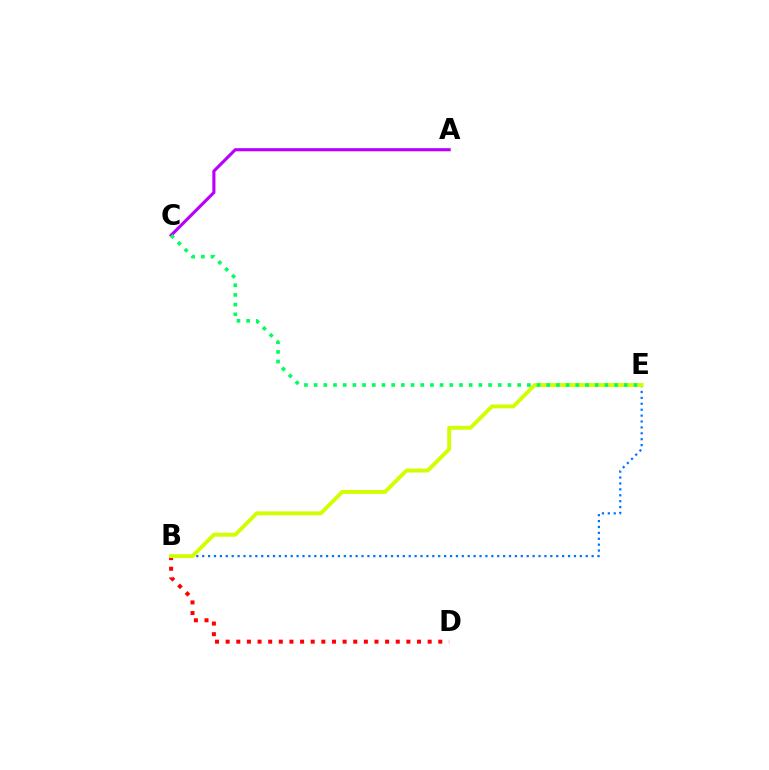{('B', 'E'): [{'color': '#0074ff', 'line_style': 'dotted', 'thickness': 1.6}, {'color': '#d1ff00', 'line_style': 'solid', 'thickness': 2.8}], ('B', 'D'): [{'color': '#ff0000', 'line_style': 'dotted', 'thickness': 2.89}], ('A', 'C'): [{'color': '#b900ff', 'line_style': 'solid', 'thickness': 2.24}], ('C', 'E'): [{'color': '#00ff5c', 'line_style': 'dotted', 'thickness': 2.63}]}